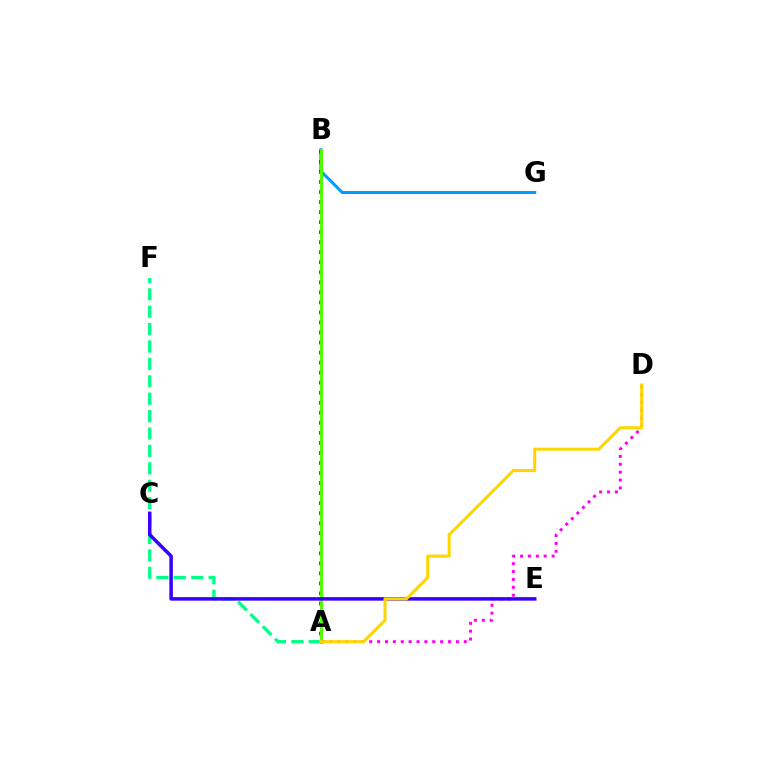{('B', 'G'): [{'color': '#009eff', 'line_style': 'solid', 'thickness': 2.18}], ('A', 'B'): [{'color': '#ff0000', 'line_style': 'dotted', 'thickness': 2.73}, {'color': '#4fff00', 'line_style': 'solid', 'thickness': 2.1}], ('A', 'F'): [{'color': '#00ff86', 'line_style': 'dashed', 'thickness': 2.36}], ('A', 'D'): [{'color': '#ff00ed', 'line_style': 'dotted', 'thickness': 2.14}, {'color': '#ffd500', 'line_style': 'solid', 'thickness': 2.19}], ('C', 'E'): [{'color': '#3700ff', 'line_style': 'solid', 'thickness': 2.53}]}